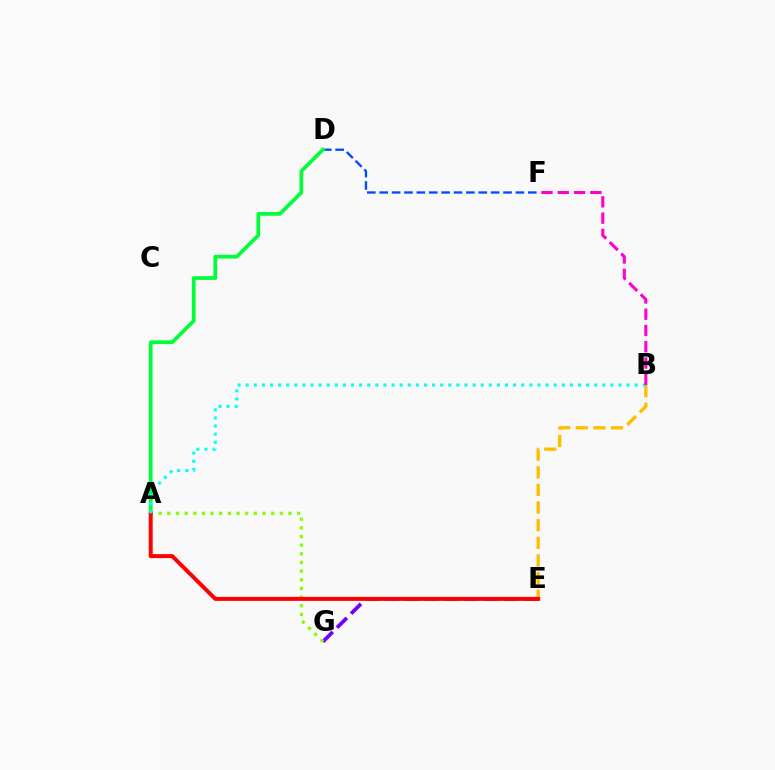{('D', 'F'): [{'color': '#004bff', 'line_style': 'dashed', 'thickness': 1.68}], ('A', 'D'): [{'color': '#00ff39', 'line_style': 'solid', 'thickness': 2.69}], ('E', 'G'): [{'color': '#7200ff', 'line_style': 'dashed', 'thickness': 2.7}], ('A', 'G'): [{'color': '#84ff00', 'line_style': 'dotted', 'thickness': 2.35}], ('B', 'E'): [{'color': '#ffbd00', 'line_style': 'dashed', 'thickness': 2.39}], ('A', 'E'): [{'color': '#ff0000', 'line_style': 'solid', 'thickness': 2.87}], ('A', 'B'): [{'color': '#00fff6', 'line_style': 'dotted', 'thickness': 2.2}], ('B', 'F'): [{'color': '#ff00cf', 'line_style': 'dashed', 'thickness': 2.21}]}